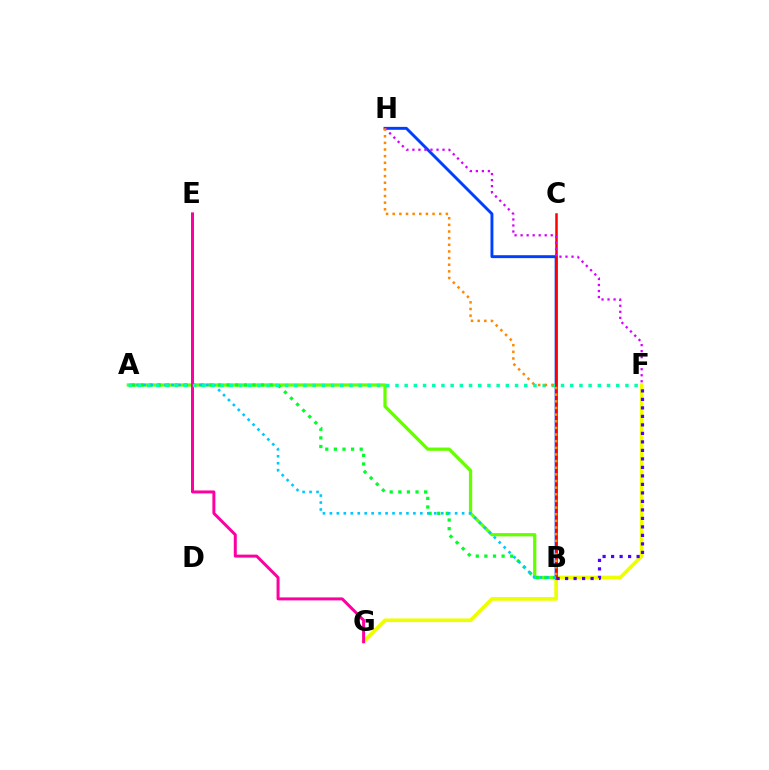{('F', 'G'): [{'color': '#eeff00', 'line_style': 'solid', 'thickness': 2.63}], ('A', 'B'): [{'color': '#66ff00', 'line_style': 'solid', 'thickness': 2.35}, {'color': '#00ff27', 'line_style': 'dotted', 'thickness': 2.34}, {'color': '#00c7ff', 'line_style': 'dotted', 'thickness': 1.89}], ('B', 'H'): [{'color': '#003fff', 'line_style': 'solid', 'thickness': 2.1}, {'color': '#ff8800', 'line_style': 'dotted', 'thickness': 1.8}], ('B', 'C'): [{'color': '#ff0000', 'line_style': 'solid', 'thickness': 1.8}], ('B', 'F'): [{'color': '#4f00ff', 'line_style': 'dotted', 'thickness': 2.31}], ('E', 'G'): [{'color': '#ff00a0', 'line_style': 'solid', 'thickness': 2.15}], ('A', 'F'): [{'color': '#00ffaf', 'line_style': 'dotted', 'thickness': 2.5}], ('F', 'H'): [{'color': '#d600ff', 'line_style': 'dotted', 'thickness': 1.64}]}